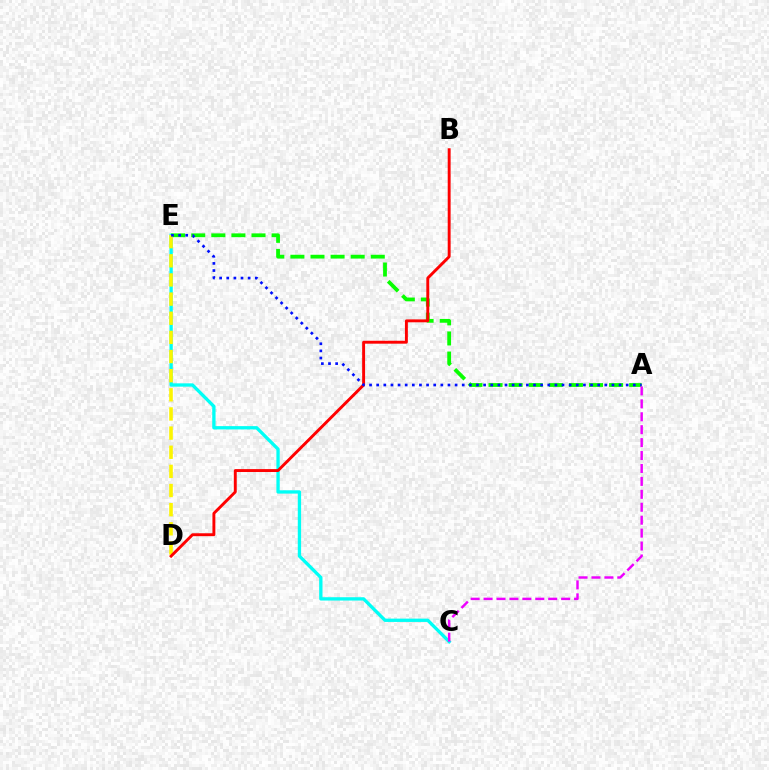{('C', 'E'): [{'color': '#00fff6', 'line_style': 'solid', 'thickness': 2.39}], ('A', 'E'): [{'color': '#08ff00', 'line_style': 'dashed', 'thickness': 2.73}, {'color': '#0010ff', 'line_style': 'dotted', 'thickness': 1.94}], ('D', 'E'): [{'color': '#fcf500', 'line_style': 'dashed', 'thickness': 2.6}], ('B', 'D'): [{'color': '#ff0000', 'line_style': 'solid', 'thickness': 2.1}], ('A', 'C'): [{'color': '#ee00ff', 'line_style': 'dashed', 'thickness': 1.76}]}